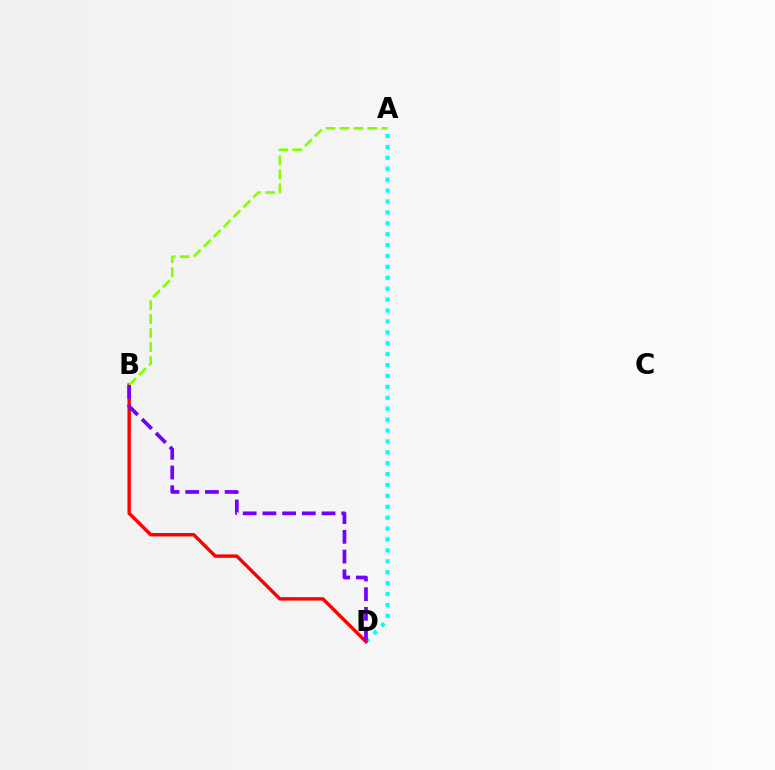{('A', 'D'): [{'color': '#00fff6', 'line_style': 'dotted', 'thickness': 2.96}], ('B', 'D'): [{'color': '#ff0000', 'line_style': 'solid', 'thickness': 2.46}, {'color': '#7200ff', 'line_style': 'dashed', 'thickness': 2.68}], ('A', 'B'): [{'color': '#84ff00', 'line_style': 'dashed', 'thickness': 1.9}]}